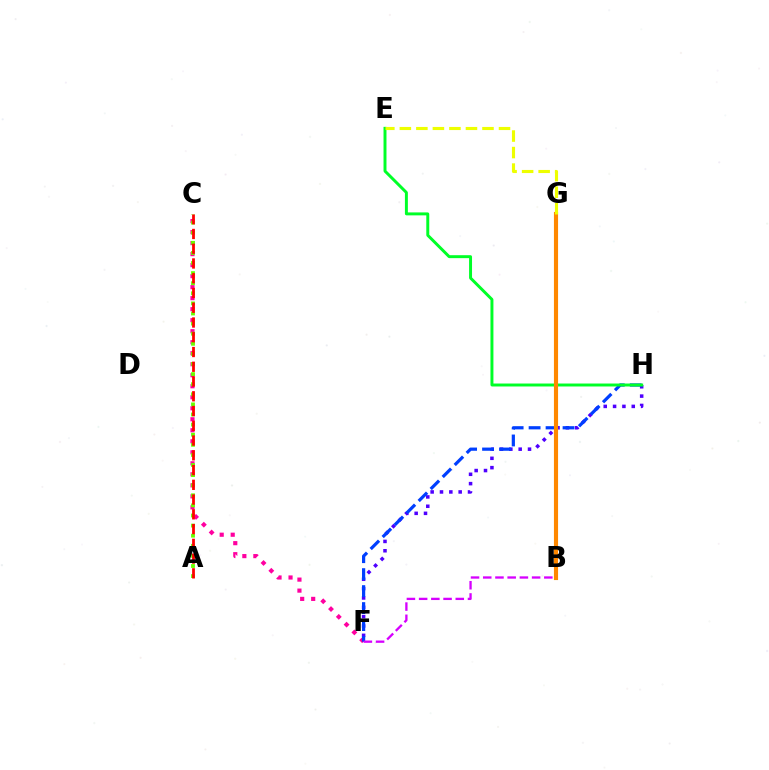{('B', 'G'): [{'color': '#00c7ff', 'line_style': 'solid', 'thickness': 2.02}, {'color': '#00ffaf', 'line_style': 'solid', 'thickness': 2.69}, {'color': '#ff8800', 'line_style': 'solid', 'thickness': 2.98}], ('F', 'H'): [{'color': '#4f00ff', 'line_style': 'dotted', 'thickness': 2.54}, {'color': '#003fff', 'line_style': 'dashed', 'thickness': 2.31}], ('C', 'F'): [{'color': '#ff00a0', 'line_style': 'dotted', 'thickness': 2.99}], ('A', 'C'): [{'color': '#66ff00', 'line_style': 'dotted', 'thickness': 2.74}, {'color': '#ff0000', 'line_style': 'dashed', 'thickness': 2.0}], ('B', 'F'): [{'color': '#d600ff', 'line_style': 'dashed', 'thickness': 1.66}], ('E', 'H'): [{'color': '#00ff27', 'line_style': 'solid', 'thickness': 2.13}], ('E', 'G'): [{'color': '#eeff00', 'line_style': 'dashed', 'thickness': 2.25}]}